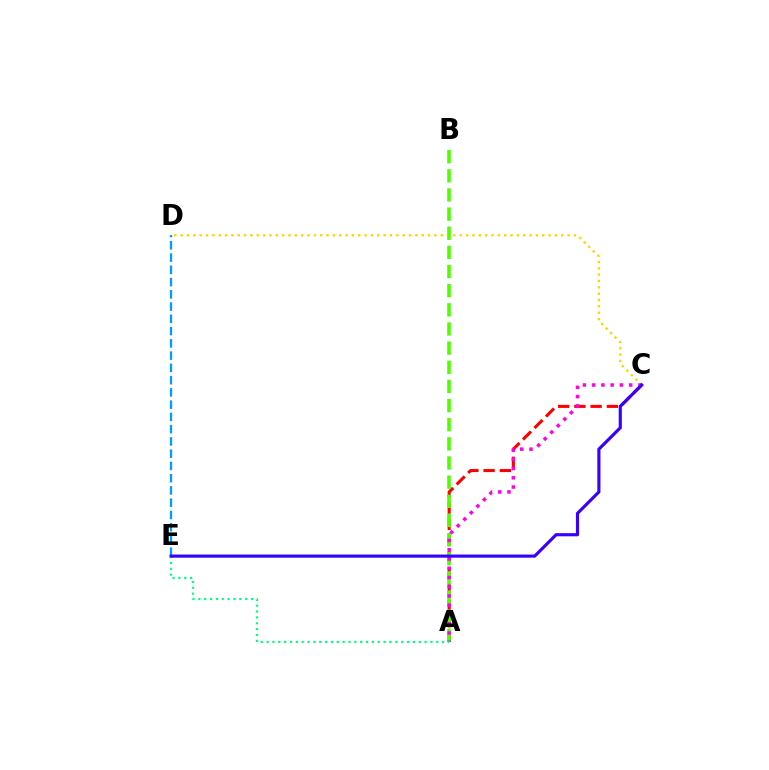{('A', 'C'): [{'color': '#ff0000', 'line_style': 'dashed', 'thickness': 2.21}, {'color': '#ff00ed', 'line_style': 'dotted', 'thickness': 2.51}], ('C', 'D'): [{'color': '#ffd500', 'line_style': 'dotted', 'thickness': 1.72}], ('A', 'B'): [{'color': '#4fff00', 'line_style': 'dashed', 'thickness': 2.6}], ('D', 'E'): [{'color': '#009eff', 'line_style': 'dashed', 'thickness': 1.66}], ('A', 'E'): [{'color': '#00ff86', 'line_style': 'dotted', 'thickness': 1.59}], ('C', 'E'): [{'color': '#3700ff', 'line_style': 'solid', 'thickness': 2.26}]}